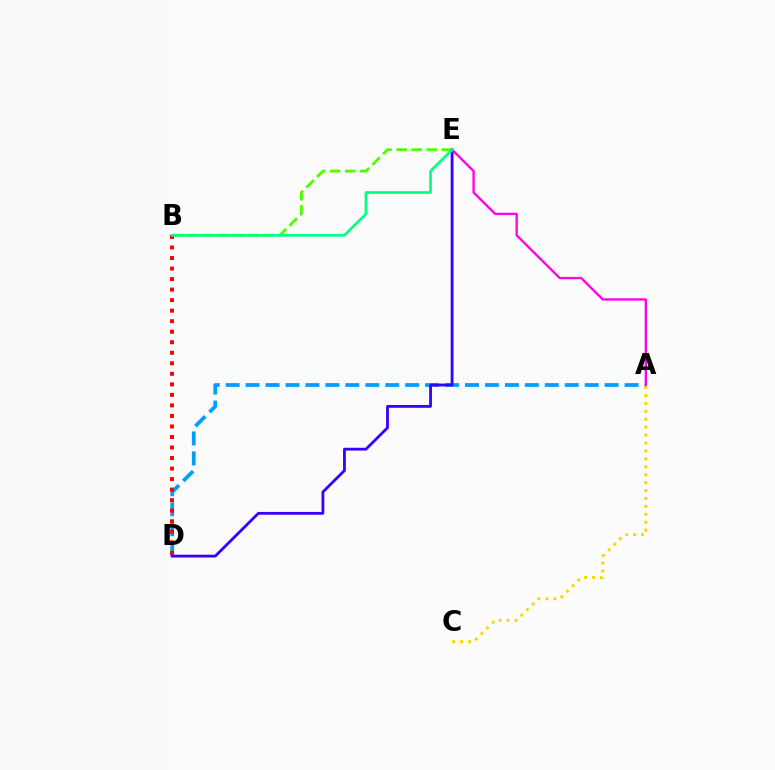{('B', 'E'): [{'color': '#4fff00', 'line_style': 'dashed', 'thickness': 2.05}, {'color': '#00ff86', 'line_style': 'solid', 'thickness': 1.93}], ('A', 'D'): [{'color': '#009eff', 'line_style': 'dashed', 'thickness': 2.71}], ('D', 'E'): [{'color': '#3700ff', 'line_style': 'solid', 'thickness': 2.02}], ('B', 'D'): [{'color': '#ff0000', 'line_style': 'dotted', 'thickness': 2.86}], ('A', 'E'): [{'color': '#ff00ed', 'line_style': 'solid', 'thickness': 1.68}], ('A', 'C'): [{'color': '#ffd500', 'line_style': 'dotted', 'thickness': 2.15}]}